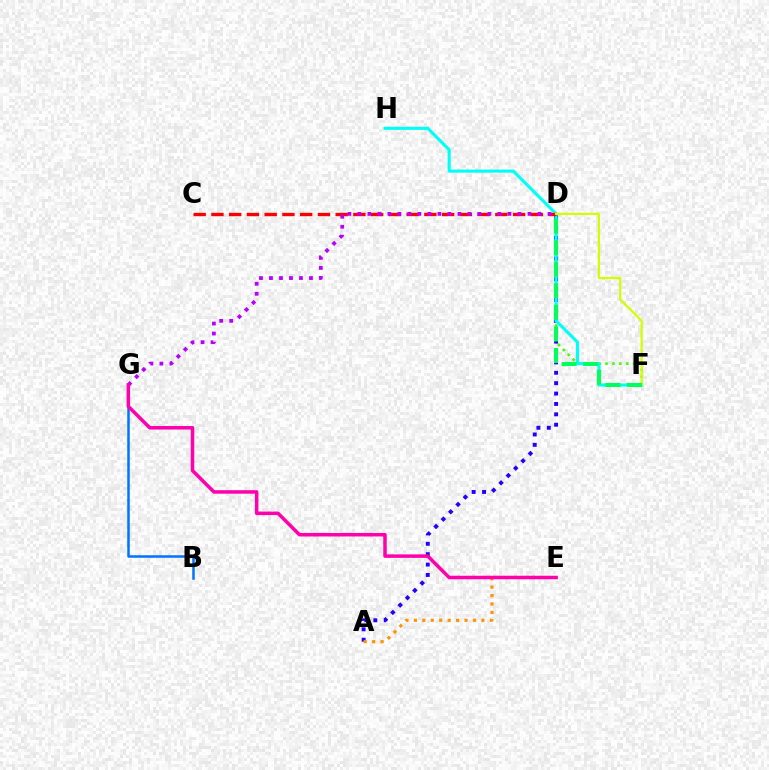{('D', 'F'): [{'color': '#3dff00', 'line_style': 'dotted', 'thickness': 1.88}, {'color': '#d1ff00', 'line_style': 'solid', 'thickness': 1.6}, {'color': '#00ff5c', 'line_style': 'dashed', 'thickness': 2.93}], ('A', 'D'): [{'color': '#2500ff', 'line_style': 'dotted', 'thickness': 2.82}], ('B', 'G'): [{'color': '#0074ff', 'line_style': 'solid', 'thickness': 1.81}], ('F', 'H'): [{'color': '#00fff6', 'line_style': 'solid', 'thickness': 2.23}], ('C', 'D'): [{'color': '#ff0000', 'line_style': 'dashed', 'thickness': 2.41}], ('D', 'G'): [{'color': '#b900ff', 'line_style': 'dotted', 'thickness': 2.72}], ('A', 'E'): [{'color': '#ff9400', 'line_style': 'dotted', 'thickness': 2.29}], ('E', 'G'): [{'color': '#ff00ac', 'line_style': 'solid', 'thickness': 2.53}]}